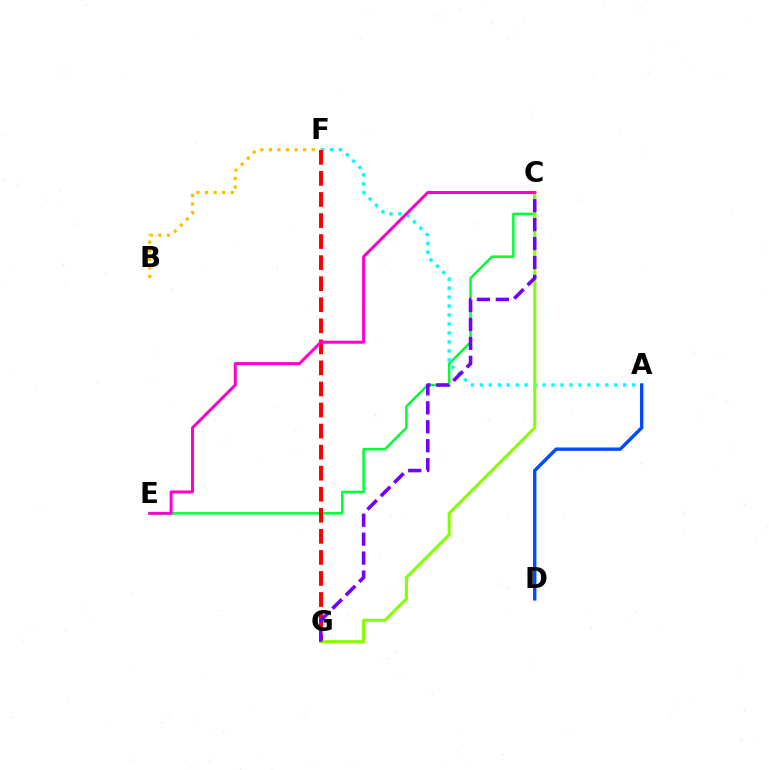{('B', 'F'): [{'color': '#ffbd00', 'line_style': 'dotted', 'thickness': 2.32}], ('C', 'E'): [{'color': '#00ff39', 'line_style': 'solid', 'thickness': 1.81}, {'color': '#ff00cf', 'line_style': 'solid', 'thickness': 2.15}], ('A', 'F'): [{'color': '#00fff6', 'line_style': 'dotted', 'thickness': 2.43}], ('F', 'G'): [{'color': '#ff0000', 'line_style': 'dashed', 'thickness': 2.86}], ('C', 'G'): [{'color': '#84ff00', 'line_style': 'solid', 'thickness': 2.2}, {'color': '#7200ff', 'line_style': 'dashed', 'thickness': 2.57}], ('A', 'D'): [{'color': '#004bff', 'line_style': 'solid', 'thickness': 2.43}]}